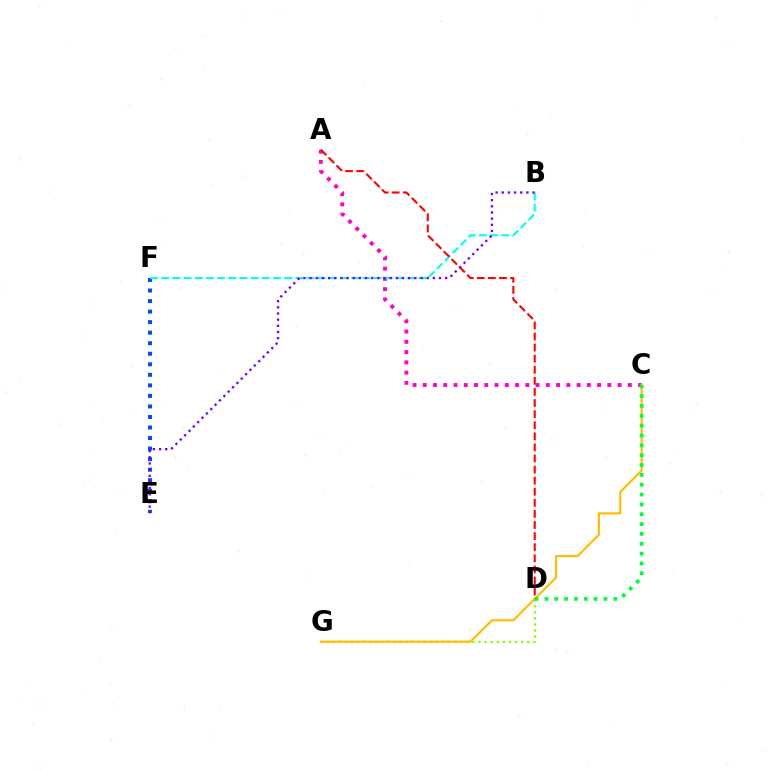{('E', 'F'): [{'color': '#004bff', 'line_style': 'dotted', 'thickness': 2.86}], ('D', 'G'): [{'color': '#84ff00', 'line_style': 'dotted', 'thickness': 1.65}], ('A', 'C'): [{'color': '#ff00cf', 'line_style': 'dotted', 'thickness': 2.79}], ('C', 'G'): [{'color': '#ffbd00', 'line_style': 'solid', 'thickness': 1.56}], ('C', 'D'): [{'color': '#00ff39', 'line_style': 'dotted', 'thickness': 2.67}], ('B', 'F'): [{'color': '#00fff6', 'line_style': 'dashed', 'thickness': 1.52}], ('A', 'D'): [{'color': '#ff0000', 'line_style': 'dashed', 'thickness': 1.51}], ('B', 'E'): [{'color': '#7200ff', 'line_style': 'dotted', 'thickness': 1.67}]}